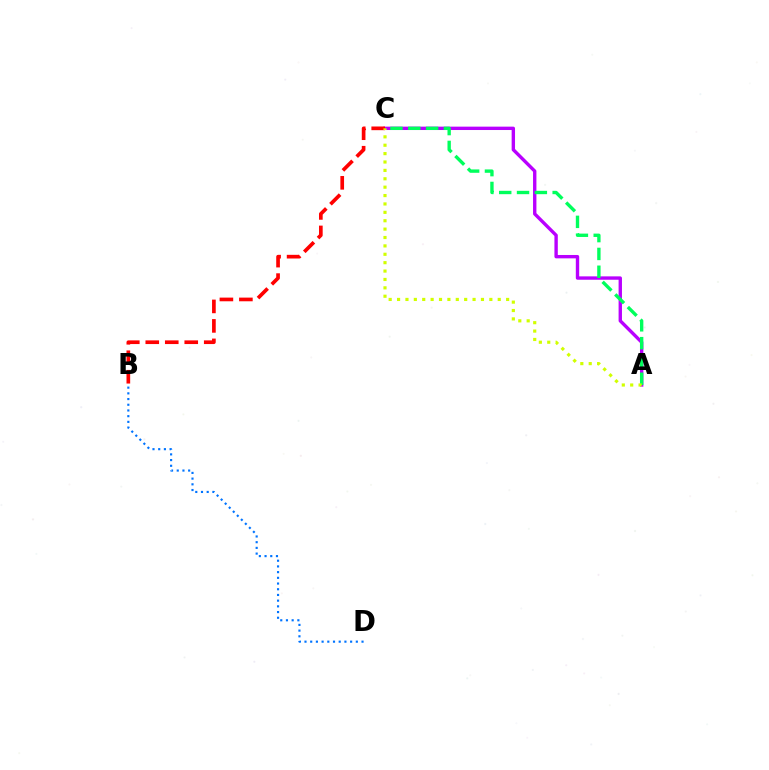{('A', 'C'): [{'color': '#b900ff', 'line_style': 'solid', 'thickness': 2.43}, {'color': '#00ff5c', 'line_style': 'dashed', 'thickness': 2.42}, {'color': '#d1ff00', 'line_style': 'dotted', 'thickness': 2.28}], ('B', 'D'): [{'color': '#0074ff', 'line_style': 'dotted', 'thickness': 1.55}], ('B', 'C'): [{'color': '#ff0000', 'line_style': 'dashed', 'thickness': 2.65}]}